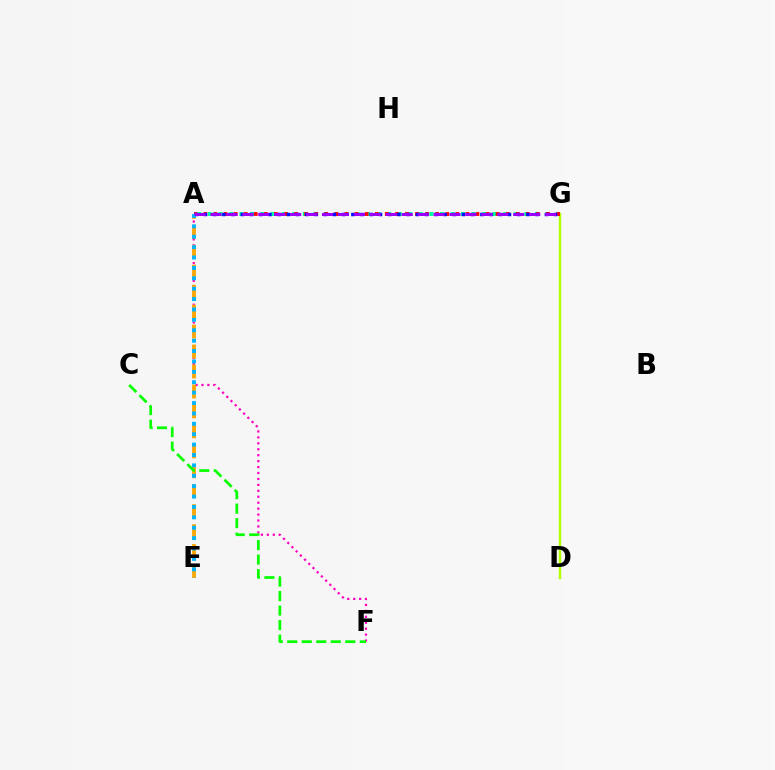{('A', 'G'): [{'color': '#00ff9d', 'line_style': 'dotted', 'thickness': 2.87}, {'color': '#ff0000', 'line_style': 'dotted', 'thickness': 2.74}, {'color': '#0010ff', 'line_style': 'dotted', 'thickness': 2.5}, {'color': '#9b00ff', 'line_style': 'dashed', 'thickness': 2.16}], ('D', 'G'): [{'color': '#b3ff00', 'line_style': 'solid', 'thickness': 1.75}], ('A', 'F'): [{'color': '#ff00bd', 'line_style': 'dotted', 'thickness': 1.61}], ('A', 'E'): [{'color': '#ffa500', 'line_style': 'dashed', 'thickness': 2.71}, {'color': '#00b5ff', 'line_style': 'dotted', 'thickness': 2.82}], ('C', 'F'): [{'color': '#08ff00', 'line_style': 'dashed', 'thickness': 1.97}]}